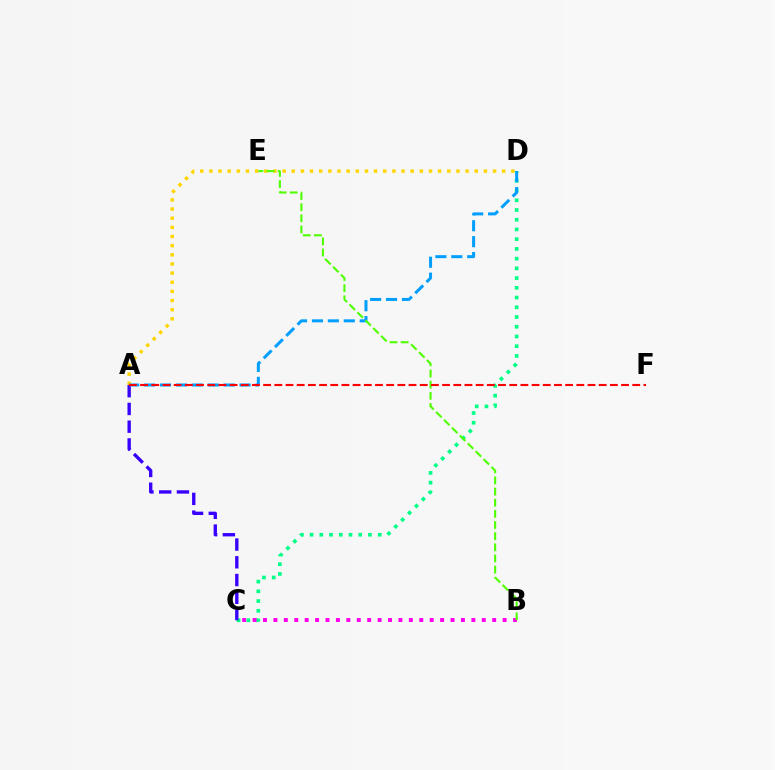{('C', 'D'): [{'color': '#00ff86', 'line_style': 'dotted', 'thickness': 2.64}], ('A', 'D'): [{'color': '#ffd500', 'line_style': 'dotted', 'thickness': 2.49}, {'color': '#009eff', 'line_style': 'dashed', 'thickness': 2.16}], ('A', 'C'): [{'color': '#3700ff', 'line_style': 'dashed', 'thickness': 2.41}], ('B', 'C'): [{'color': '#ff00ed', 'line_style': 'dotted', 'thickness': 2.83}], ('B', 'E'): [{'color': '#4fff00', 'line_style': 'dashed', 'thickness': 1.51}], ('A', 'F'): [{'color': '#ff0000', 'line_style': 'dashed', 'thickness': 1.52}]}